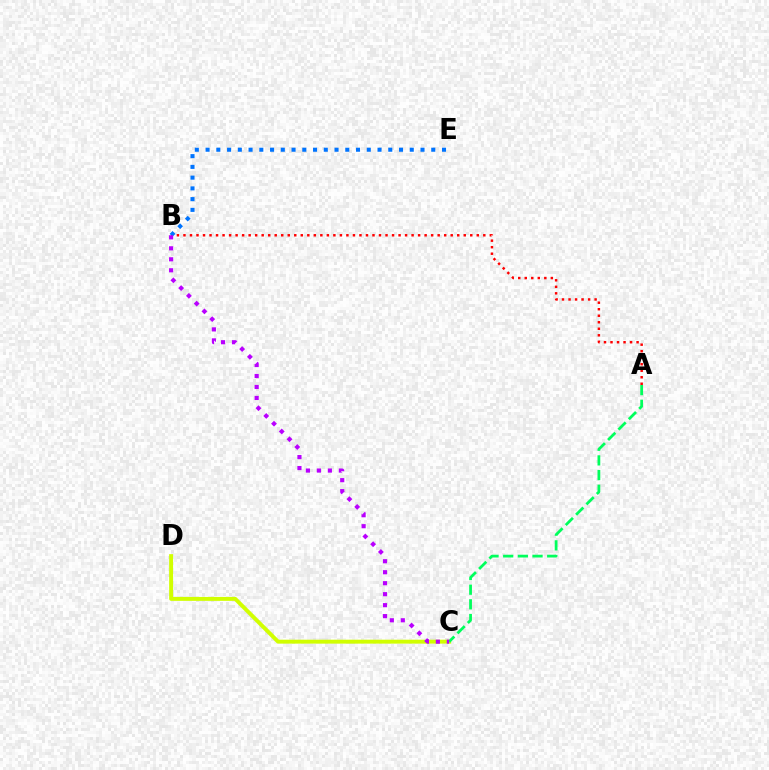{('A', 'B'): [{'color': '#ff0000', 'line_style': 'dotted', 'thickness': 1.77}], ('B', 'E'): [{'color': '#0074ff', 'line_style': 'dotted', 'thickness': 2.92}], ('C', 'D'): [{'color': '#d1ff00', 'line_style': 'solid', 'thickness': 2.83}], ('A', 'C'): [{'color': '#00ff5c', 'line_style': 'dashed', 'thickness': 1.99}], ('B', 'C'): [{'color': '#b900ff', 'line_style': 'dotted', 'thickness': 2.98}]}